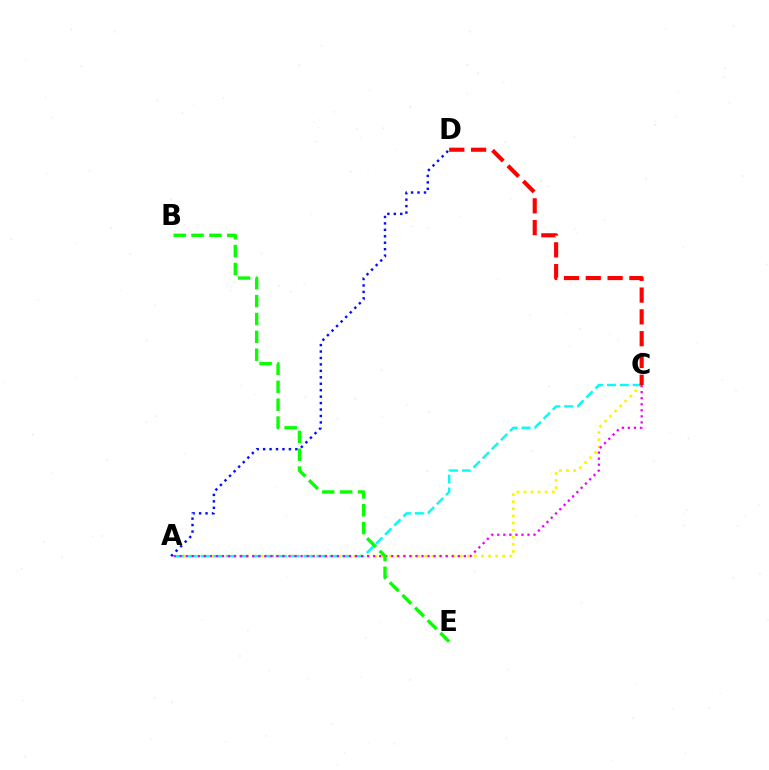{('A', 'D'): [{'color': '#0010ff', 'line_style': 'dotted', 'thickness': 1.75}], ('A', 'C'): [{'color': '#fcf500', 'line_style': 'dotted', 'thickness': 1.93}, {'color': '#00fff6', 'line_style': 'dashed', 'thickness': 1.75}, {'color': '#ee00ff', 'line_style': 'dotted', 'thickness': 1.64}], ('B', 'E'): [{'color': '#08ff00', 'line_style': 'dashed', 'thickness': 2.43}], ('C', 'D'): [{'color': '#ff0000', 'line_style': 'dashed', 'thickness': 2.96}]}